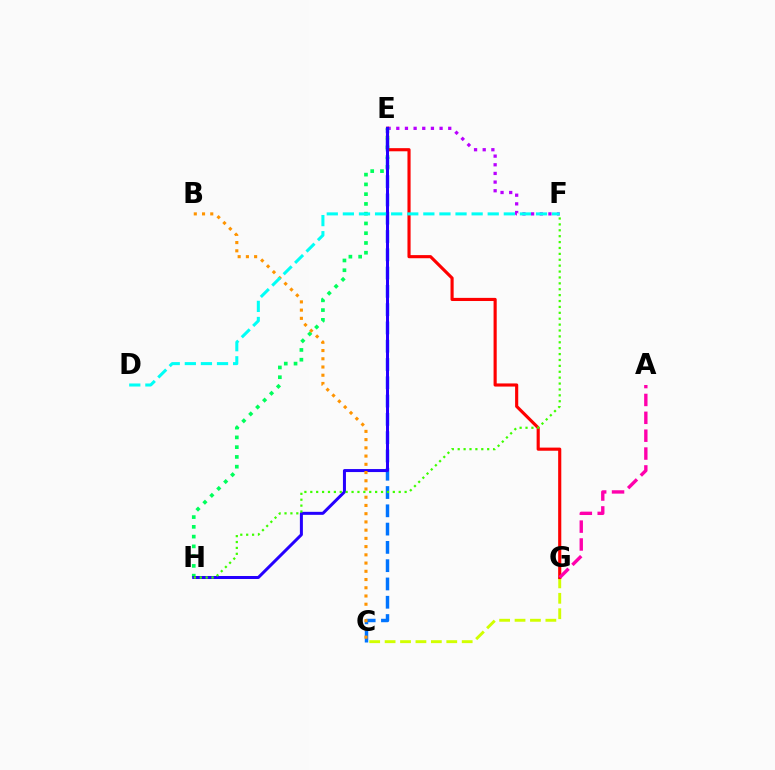{('C', 'G'): [{'color': '#d1ff00', 'line_style': 'dashed', 'thickness': 2.09}], ('E', 'F'): [{'color': '#b900ff', 'line_style': 'dotted', 'thickness': 2.35}], ('E', 'H'): [{'color': '#00ff5c', 'line_style': 'dotted', 'thickness': 2.65}, {'color': '#2500ff', 'line_style': 'solid', 'thickness': 2.16}], ('E', 'G'): [{'color': '#ff0000', 'line_style': 'solid', 'thickness': 2.26}], ('C', 'E'): [{'color': '#0074ff', 'line_style': 'dashed', 'thickness': 2.48}], ('B', 'C'): [{'color': '#ff9400', 'line_style': 'dotted', 'thickness': 2.24}], ('F', 'H'): [{'color': '#3dff00', 'line_style': 'dotted', 'thickness': 1.6}], ('A', 'G'): [{'color': '#ff00ac', 'line_style': 'dashed', 'thickness': 2.43}], ('D', 'F'): [{'color': '#00fff6', 'line_style': 'dashed', 'thickness': 2.19}]}